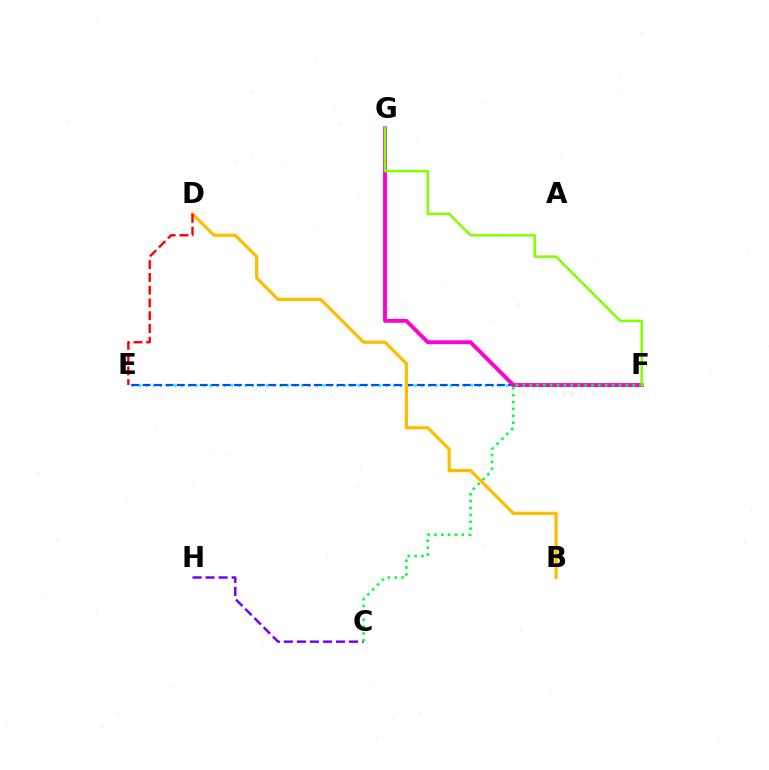{('E', 'F'): [{'color': '#00fff6', 'line_style': 'dotted', 'thickness': 1.92}, {'color': '#004bff', 'line_style': 'dashed', 'thickness': 1.55}], ('C', 'H'): [{'color': '#7200ff', 'line_style': 'dashed', 'thickness': 1.77}], ('F', 'G'): [{'color': '#ff00cf', 'line_style': 'solid', 'thickness': 2.81}, {'color': '#84ff00', 'line_style': 'solid', 'thickness': 1.84}], ('B', 'D'): [{'color': '#ffbd00', 'line_style': 'solid', 'thickness': 2.32}], ('D', 'E'): [{'color': '#ff0000', 'line_style': 'dashed', 'thickness': 1.73}], ('C', 'F'): [{'color': '#00ff39', 'line_style': 'dotted', 'thickness': 1.87}]}